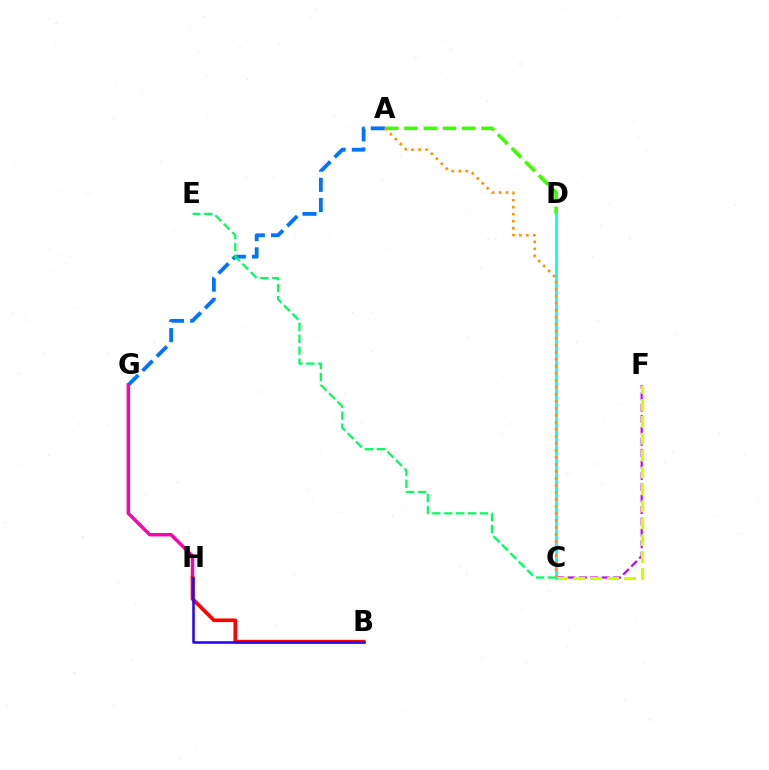{('C', 'F'): [{'color': '#b900ff', 'line_style': 'dashed', 'thickness': 1.55}, {'color': '#d1ff00', 'line_style': 'dashed', 'thickness': 2.3}], ('A', 'D'): [{'color': '#3dff00', 'line_style': 'dashed', 'thickness': 2.62}], ('A', 'G'): [{'color': '#0074ff', 'line_style': 'dashed', 'thickness': 2.74}], ('G', 'H'): [{'color': '#ff00ac', 'line_style': 'solid', 'thickness': 2.47}], ('B', 'H'): [{'color': '#ff0000', 'line_style': 'solid', 'thickness': 2.63}, {'color': '#2500ff', 'line_style': 'solid', 'thickness': 1.81}], ('C', 'E'): [{'color': '#00ff5c', 'line_style': 'dashed', 'thickness': 1.62}], ('C', 'D'): [{'color': '#00fff6', 'line_style': 'solid', 'thickness': 2.01}], ('A', 'C'): [{'color': '#ff9400', 'line_style': 'dotted', 'thickness': 1.9}]}